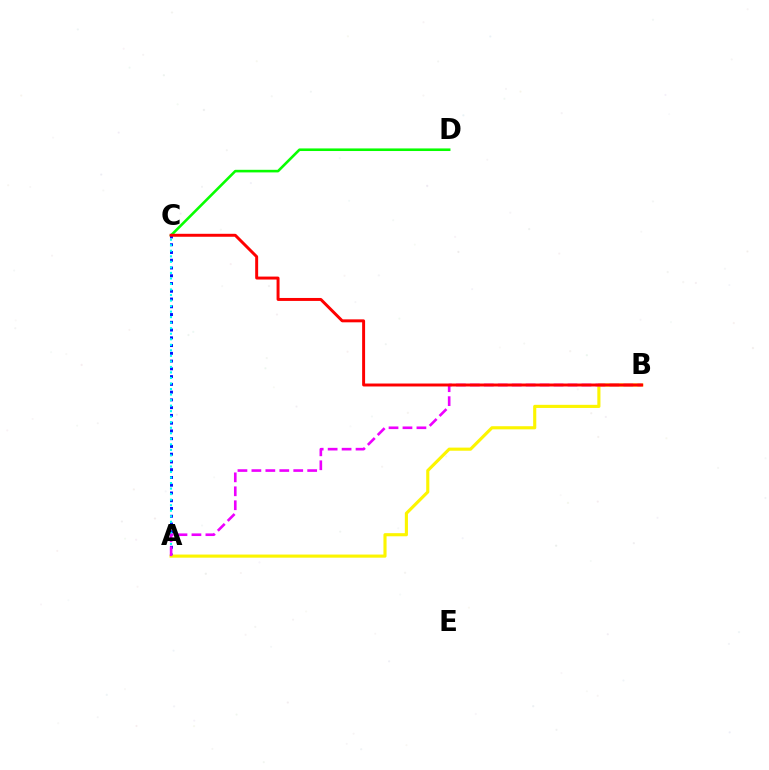{('C', 'D'): [{'color': '#08ff00', 'line_style': 'solid', 'thickness': 1.87}], ('A', 'C'): [{'color': '#0010ff', 'line_style': 'dotted', 'thickness': 2.11}, {'color': '#00fff6', 'line_style': 'dotted', 'thickness': 1.5}], ('A', 'B'): [{'color': '#fcf500', 'line_style': 'solid', 'thickness': 2.25}, {'color': '#ee00ff', 'line_style': 'dashed', 'thickness': 1.89}], ('B', 'C'): [{'color': '#ff0000', 'line_style': 'solid', 'thickness': 2.13}]}